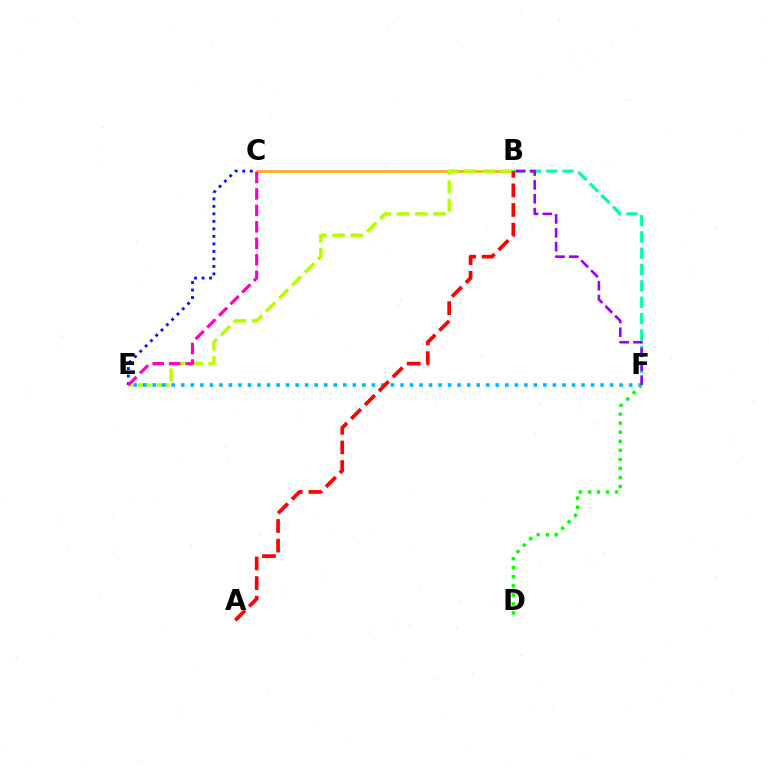{('B', 'C'): [{'color': '#ffa500', 'line_style': 'solid', 'thickness': 1.81}], ('B', 'F'): [{'color': '#00ff9d', 'line_style': 'dashed', 'thickness': 2.22}, {'color': '#9b00ff', 'line_style': 'dashed', 'thickness': 1.88}], ('B', 'E'): [{'color': '#b3ff00', 'line_style': 'dashed', 'thickness': 2.49}], ('E', 'F'): [{'color': '#00b5ff', 'line_style': 'dotted', 'thickness': 2.59}], ('C', 'E'): [{'color': '#0010ff', 'line_style': 'dotted', 'thickness': 2.04}, {'color': '#ff00bd', 'line_style': 'dashed', 'thickness': 2.24}], ('A', 'B'): [{'color': '#ff0000', 'line_style': 'dashed', 'thickness': 2.66}], ('D', 'F'): [{'color': '#08ff00', 'line_style': 'dotted', 'thickness': 2.46}]}